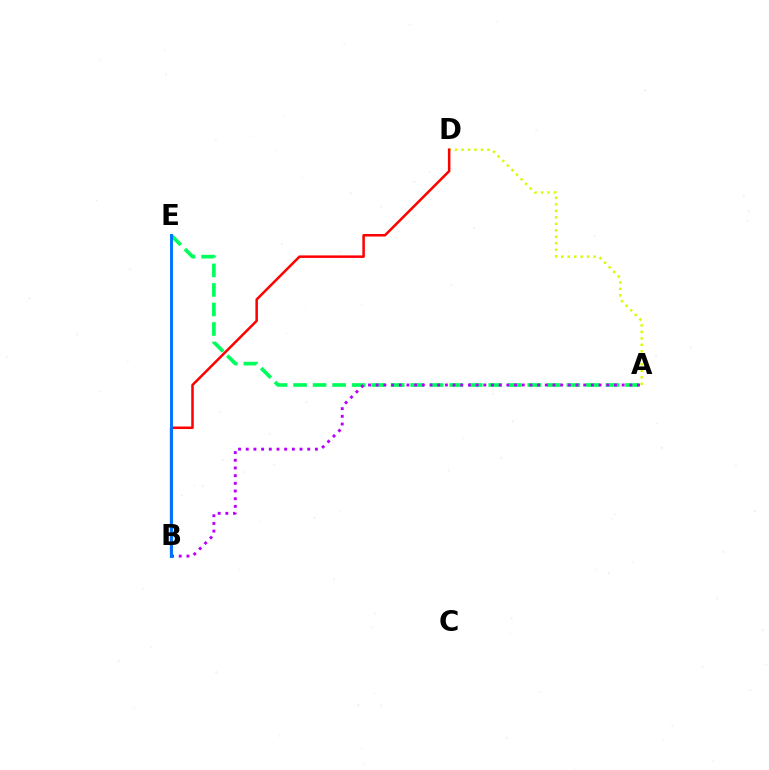{('A', 'D'): [{'color': '#d1ff00', 'line_style': 'dotted', 'thickness': 1.76}], ('A', 'E'): [{'color': '#00ff5c', 'line_style': 'dashed', 'thickness': 2.65}], ('A', 'B'): [{'color': '#b900ff', 'line_style': 'dotted', 'thickness': 2.09}], ('B', 'D'): [{'color': '#ff0000', 'line_style': 'solid', 'thickness': 1.82}], ('B', 'E'): [{'color': '#0074ff', 'line_style': 'solid', 'thickness': 2.11}]}